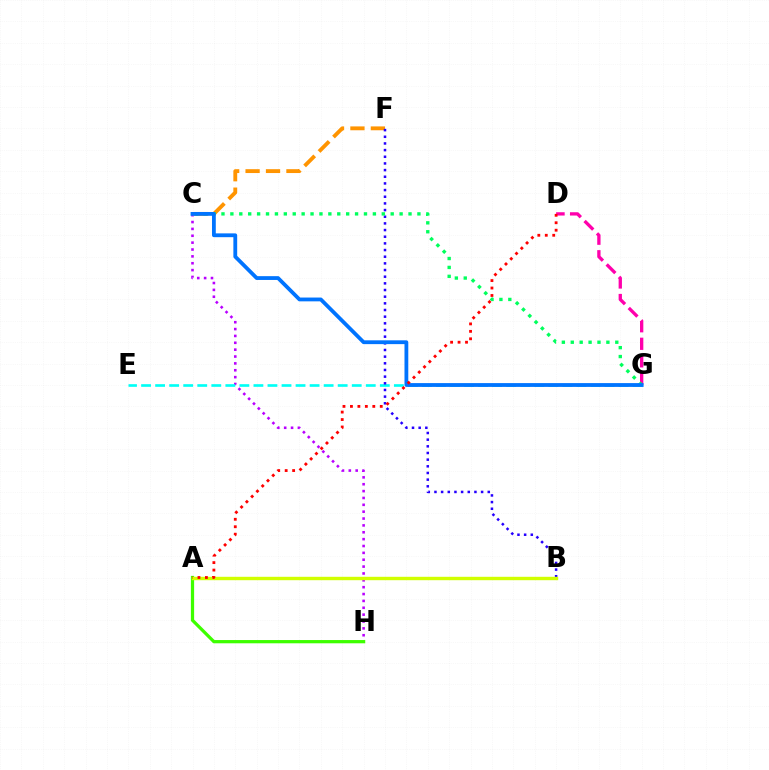{('C', 'H'): [{'color': '#b900ff', 'line_style': 'dotted', 'thickness': 1.86}], ('C', 'F'): [{'color': '#ff9400', 'line_style': 'dashed', 'thickness': 2.78}], ('E', 'G'): [{'color': '#00fff6', 'line_style': 'dashed', 'thickness': 1.91}], ('D', 'G'): [{'color': '#ff00ac', 'line_style': 'dashed', 'thickness': 2.38}], ('B', 'F'): [{'color': '#2500ff', 'line_style': 'dotted', 'thickness': 1.81}], ('C', 'G'): [{'color': '#00ff5c', 'line_style': 'dotted', 'thickness': 2.42}, {'color': '#0074ff', 'line_style': 'solid', 'thickness': 2.74}], ('A', 'H'): [{'color': '#3dff00', 'line_style': 'solid', 'thickness': 2.33}], ('A', 'B'): [{'color': '#d1ff00', 'line_style': 'solid', 'thickness': 2.45}], ('A', 'D'): [{'color': '#ff0000', 'line_style': 'dotted', 'thickness': 2.03}]}